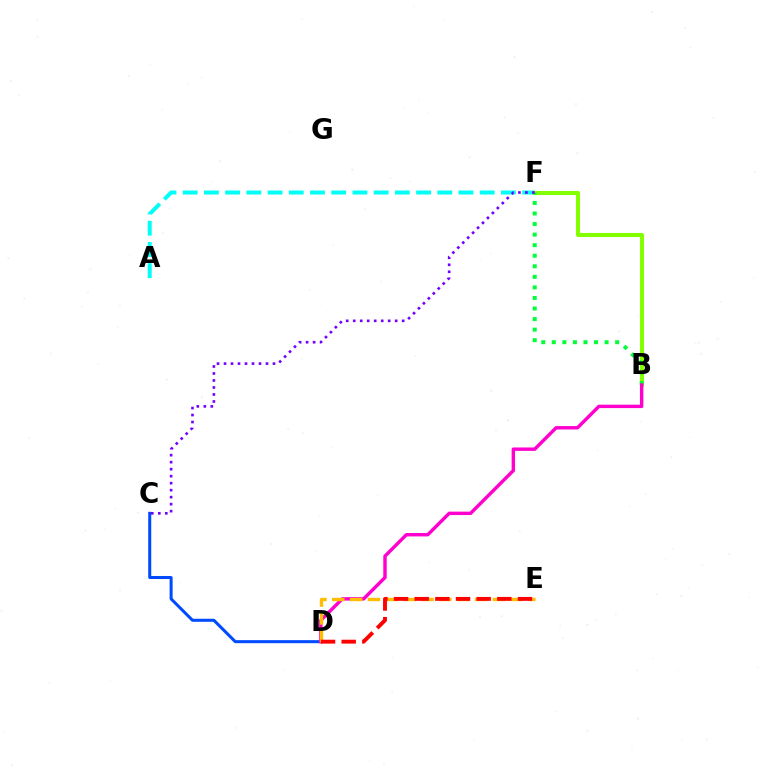{('A', 'F'): [{'color': '#00fff6', 'line_style': 'dashed', 'thickness': 2.88}], ('B', 'F'): [{'color': '#84ff00', 'line_style': 'solid', 'thickness': 2.95}, {'color': '#00ff39', 'line_style': 'dotted', 'thickness': 2.87}], ('C', 'D'): [{'color': '#004bff', 'line_style': 'solid', 'thickness': 2.18}], ('B', 'D'): [{'color': '#ff00cf', 'line_style': 'solid', 'thickness': 2.46}], ('D', 'E'): [{'color': '#ffbd00', 'line_style': 'dashed', 'thickness': 2.42}, {'color': '#ff0000', 'line_style': 'dashed', 'thickness': 2.81}], ('C', 'F'): [{'color': '#7200ff', 'line_style': 'dotted', 'thickness': 1.9}]}